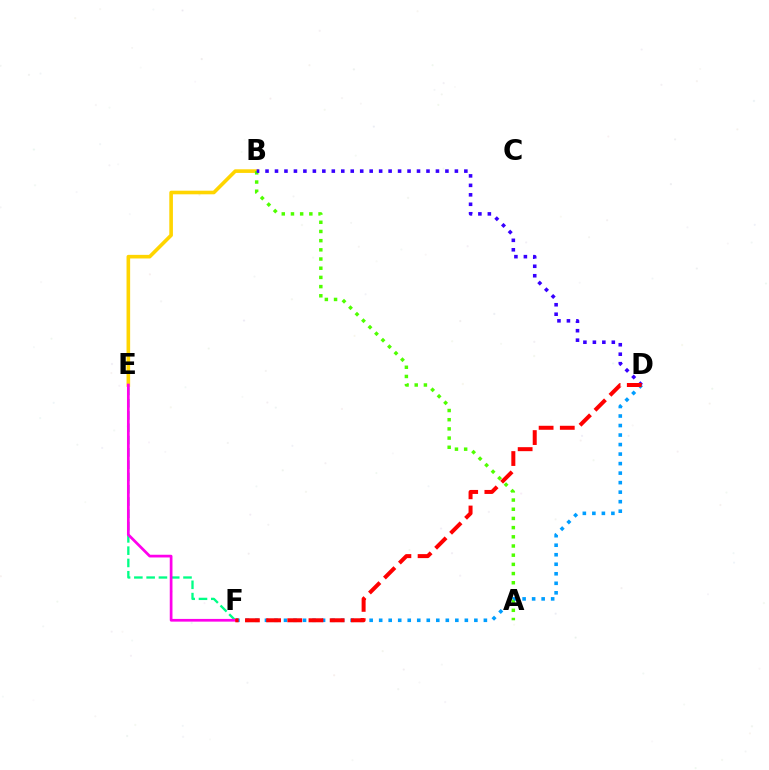{('B', 'E'): [{'color': '#ffd500', 'line_style': 'solid', 'thickness': 2.6}], ('A', 'B'): [{'color': '#4fff00', 'line_style': 'dotted', 'thickness': 2.5}], ('E', 'F'): [{'color': '#00ff86', 'line_style': 'dashed', 'thickness': 1.67}, {'color': '#ff00ed', 'line_style': 'solid', 'thickness': 1.96}], ('D', 'F'): [{'color': '#009eff', 'line_style': 'dotted', 'thickness': 2.59}, {'color': '#ff0000', 'line_style': 'dashed', 'thickness': 2.88}], ('B', 'D'): [{'color': '#3700ff', 'line_style': 'dotted', 'thickness': 2.57}]}